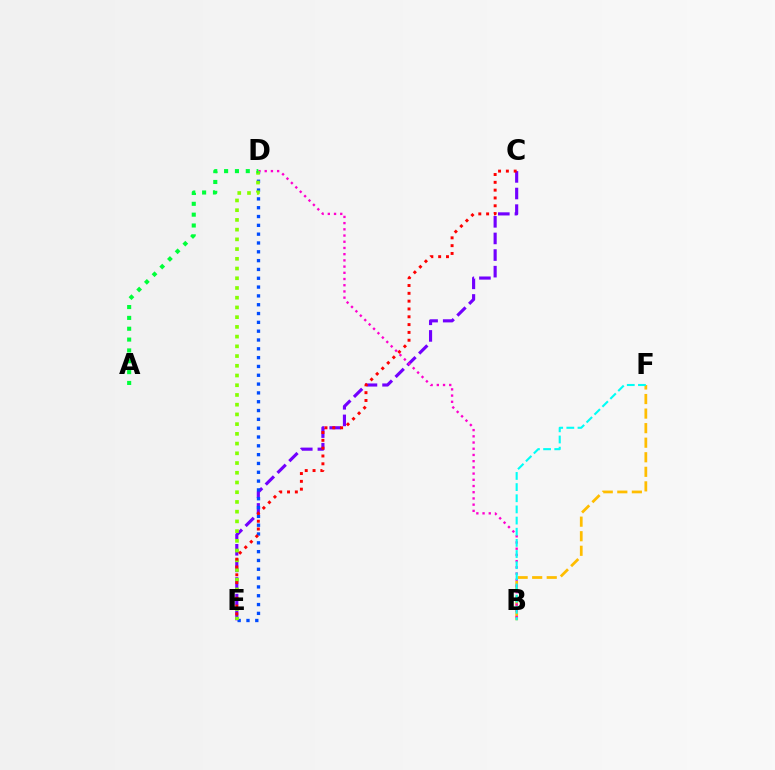{('C', 'E'): [{'color': '#7200ff', 'line_style': 'dashed', 'thickness': 2.26}, {'color': '#ff0000', 'line_style': 'dotted', 'thickness': 2.12}], ('B', 'F'): [{'color': '#ffbd00', 'line_style': 'dashed', 'thickness': 1.98}, {'color': '#00fff6', 'line_style': 'dashed', 'thickness': 1.52}], ('B', 'D'): [{'color': '#ff00cf', 'line_style': 'dotted', 'thickness': 1.69}], ('D', 'E'): [{'color': '#004bff', 'line_style': 'dotted', 'thickness': 2.4}, {'color': '#84ff00', 'line_style': 'dotted', 'thickness': 2.64}], ('A', 'D'): [{'color': '#00ff39', 'line_style': 'dotted', 'thickness': 2.95}]}